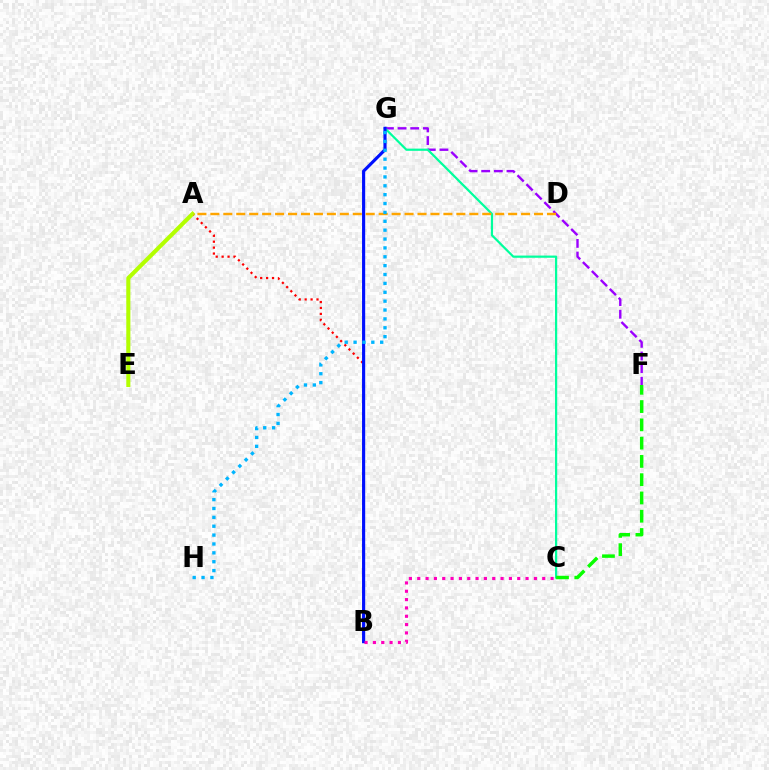{('A', 'B'): [{'color': '#ff0000', 'line_style': 'dotted', 'thickness': 1.61}], ('F', 'G'): [{'color': '#9b00ff', 'line_style': 'dashed', 'thickness': 1.72}], ('C', 'G'): [{'color': '#00ff9d', 'line_style': 'solid', 'thickness': 1.59}], ('B', 'G'): [{'color': '#0010ff', 'line_style': 'solid', 'thickness': 2.26}], ('A', 'E'): [{'color': '#b3ff00', 'line_style': 'solid', 'thickness': 2.94}], ('A', 'D'): [{'color': '#ffa500', 'line_style': 'dashed', 'thickness': 1.76}], ('B', 'C'): [{'color': '#ff00bd', 'line_style': 'dotted', 'thickness': 2.26}], ('C', 'F'): [{'color': '#08ff00', 'line_style': 'dashed', 'thickness': 2.48}], ('G', 'H'): [{'color': '#00b5ff', 'line_style': 'dotted', 'thickness': 2.41}]}